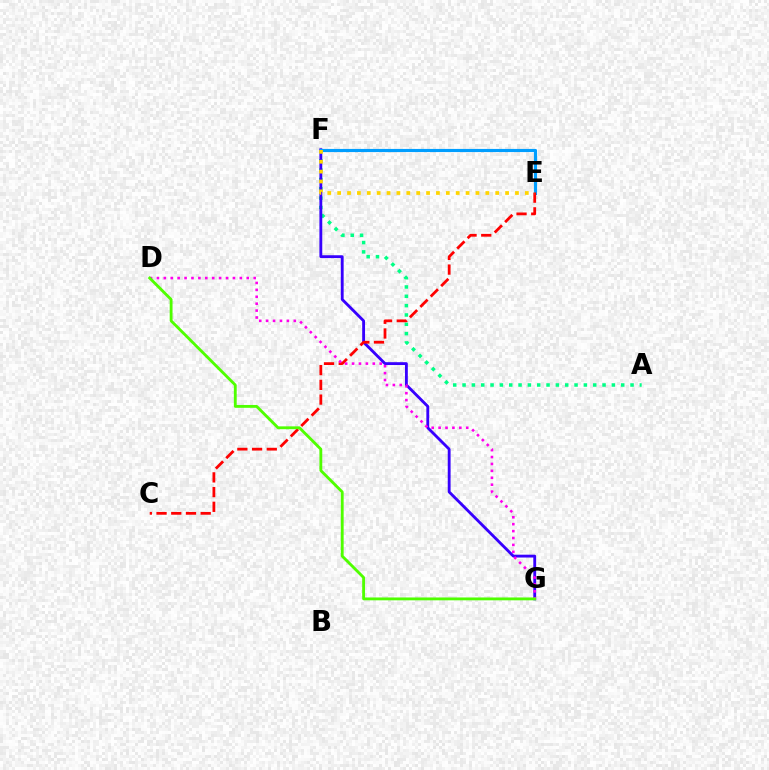{('A', 'F'): [{'color': '#00ff86', 'line_style': 'dotted', 'thickness': 2.54}], ('F', 'G'): [{'color': '#3700ff', 'line_style': 'solid', 'thickness': 2.05}], ('E', 'F'): [{'color': '#009eff', 'line_style': 'solid', 'thickness': 2.27}, {'color': '#ffd500', 'line_style': 'dotted', 'thickness': 2.68}], ('C', 'E'): [{'color': '#ff0000', 'line_style': 'dashed', 'thickness': 2.0}], ('D', 'G'): [{'color': '#ff00ed', 'line_style': 'dotted', 'thickness': 1.88}, {'color': '#4fff00', 'line_style': 'solid', 'thickness': 2.05}]}